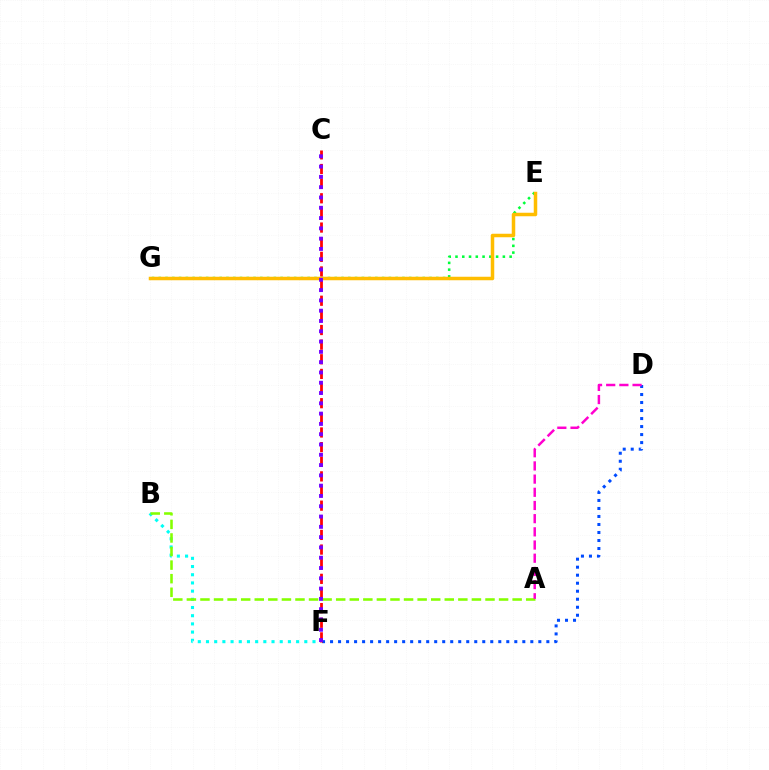{('E', 'G'): [{'color': '#00ff39', 'line_style': 'dotted', 'thickness': 1.84}, {'color': '#ffbd00', 'line_style': 'solid', 'thickness': 2.52}], ('B', 'F'): [{'color': '#00fff6', 'line_style': 'dotted', 'thickness': 2.23}], ('D', 'F'): [{'color': '#004bff', 'line_style': 'dotted', 'thickness': 2.18}], ('A', 'B'): [{'color': '#84ff00', 'line_style': 'dashed', 'thickness': 1.84}], ('C', 'F'): [{'color': '#ff0000', 'line_style': 'dashed', 'thickness': 1.99}, {'color': '#7200ff', 'line_style': 'dotted', 'thickness': 2.8}], ('A', 'D'): [{'color': '#ff00cf', 'line_style': 'dashed', 'thickness': 1.79}]}